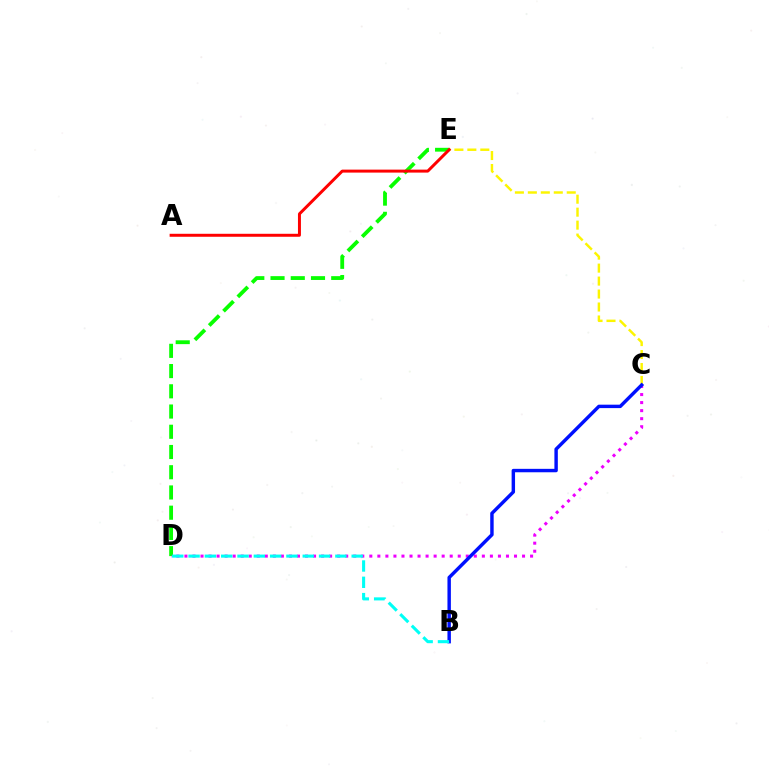{('C', 'E'): [{'color': '#fcf500', 'line_style': 'dashed', 'thickness': 1.76}], ('D', 'E'): [{'color': '#08ff00', 'line_style': 'dashed', 'thickness': 2.75}], ('A', 'E'): [{'color': '#ff0000', 'line_style': 'solid', 'thickness': 2.14}], ('C', 'D'): [{'color': '#ee00ff', 'line_style': 'dotted', 'thickness': 2.18}], ('B', 'C'): [{'color': '#0010ff', 'line_style': 'solid', 'thickness': 2.47}], ('B', 'D'): [{'color': '#00fff6', 'line_style': 'dashed', 'thickness': 2.22}]}